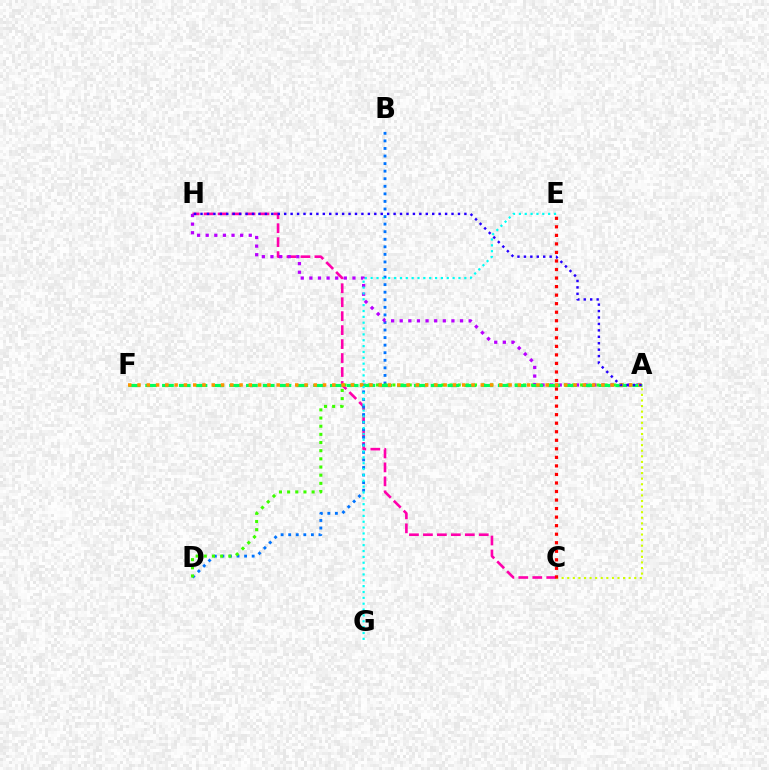{('C', 'H'): [{'color': '#ff00ac', 'line_style': 'dashed', 'thickness': 1.9}], ('B', 'D'): [{'color': '#0074ff', 'line_style': 'dotted', 'thickness': 2.06}], ('A', 'D'): [{'color': '#3dff00', 'line_style': 'dotted', 'thickness': 2.22}], ('A', 'H'): [{'color': '#b900ff', 'line_style': 'dotted', 'thickness': 2.34}, {'color': '#2500ff', 'line_style': 'dotted', 'thickness': 1.75}], ('A', 'F'): [{'color': '#00ff5c', 'line_style': 'dashed', 'thickness': 2.28}, {'color': '#ff9400', 'line_style': 'dotted', 'thickness': 2.52}], ('A', 'C'): [{'color': '#d1ff00', 'line_style': 'dotted', 'thickness': 1.52}], ('C', 'E'): [{'color': '#ff0000', 'line_style': 'dotted', 'thickness': 2.32}], ('E', 'G'): [{'color': '#00fff6', 'line_style': 'dotted', 'thickness': 1.59}]}